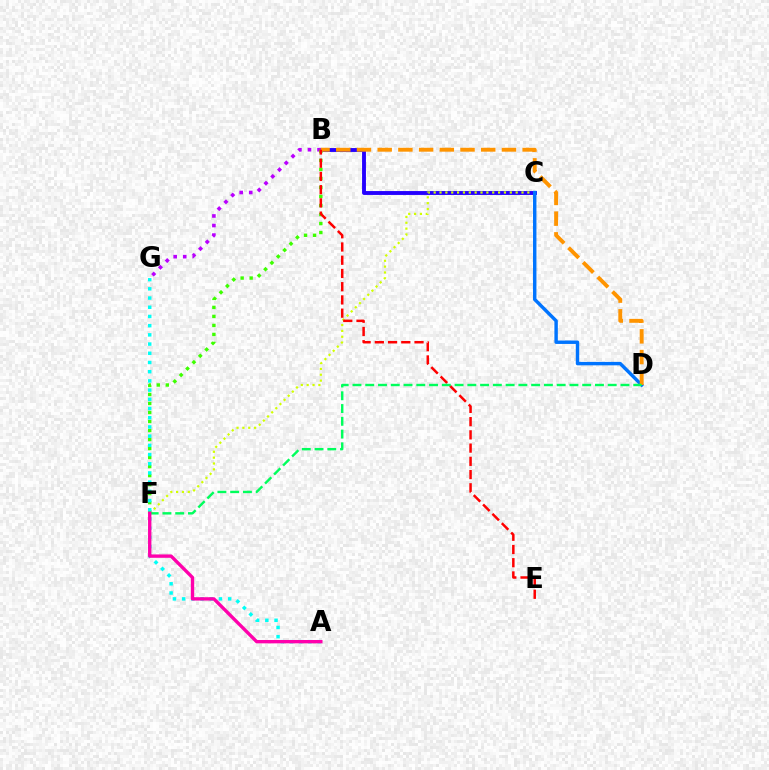{('B', 'C'): [{'color': '#2500ff', 'line_style': 'solid', 'thickness': 2.79}], ('B', 'G'): [{'color': '#b900ff', 'line_style': 'dotted', 'thickness': 2.6}], ('C', 'F'): [{'color': '#d1ff00', 'line_style': 'dotted', 'thickness': 1.59}], ('B', 'F'): [{'color': '#3dff00', 'line_style': 'dotted', 'thickness': 2.45}], ('C', 'D'): [{'color': '#0074ff', 'line_style': 'solid', 'thickness': 2.46}], ('B', 'D'): [{'color': '#ff9400', 'line_style': 'dashed', 'thickness': 2.81}], ('A', 'G'): [{'color': '#00fff6', 'line_style': 'dotted', 'thickness': 2.5}], ('B', 'E'): [{'color': '#ff0000', 'line_style': 'dashed', 'thickness': 1.8}], ('D', 'F'): [{'color': '#00ff5c', 'line_style': 'dashed', 'thickness': 1.73}], ('A', 'F'): [{'color': '#ff00ac', 'line_style': 'solid', 'thickness': 2.42}]}